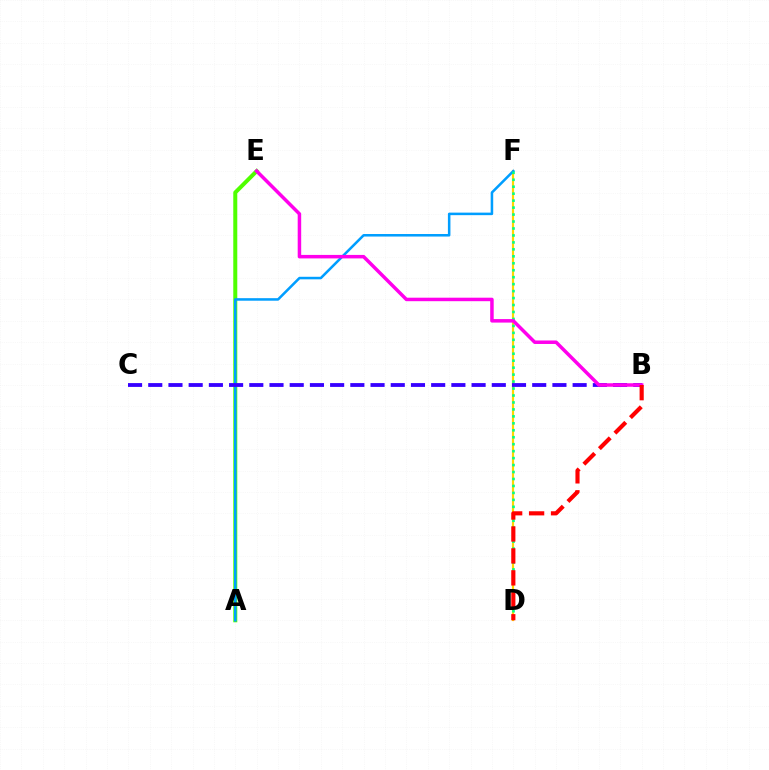{('A', 'E'): [{'color': '#4fff00', 'line_style': 'solid', 'thickness': 2.89}], ('D', 'F'): [{'color': '#ffd500', 'line_style': 'solid', 'thickness': 1.57}, {'color': '#00ff86', 'line_style': 'dotted', 'thickness': 1.89}], ('A', 'F'): [{'color': '#009eff', 'line_style': 'solid', 'thickness': 1.83}], ('B', 'C'): [{'color': '#3700ff', 'line_style': 'dashed', 'thickness': 2.75}], ('B', 'E'): [{'color': '#ff00ed', 'line_style': 'solid', 'thickness': 2.52}], ('B', 'D'): [{'color': '#ff0000', 'line_style': 'dashed', 'thickness': 2.98}]}